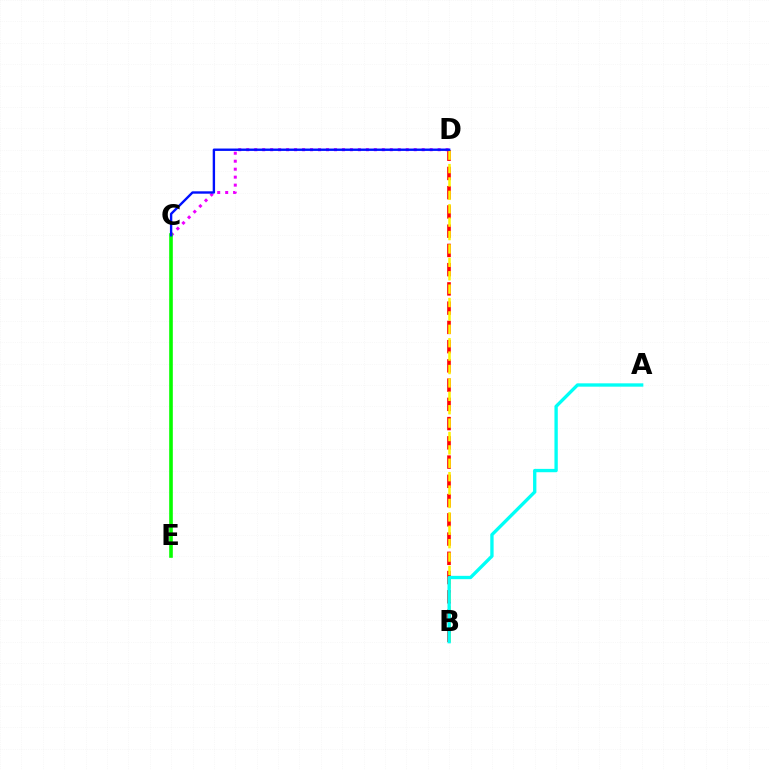{('B', 'D'): [{'color': '#ff0000', 'line_style': 'dashed', 'thickness': 2.61}, {'color': '#fcf500', 'line_style': 'dashed', 'thickness': 1.82}], ('C', 'D'): [{'color': '#ee00ff', 'line_style': 'dotted', 'thickness': 2.17}, {'color': '#0010ff', 'line_style': 'solid', 'thickness': 1.72}], ('C', 'E'): [{'color': '#08ff00', 'line_style': 'solid', 'thickness': 2.61}], ('A', 'B'): [{'color': '#00fff6', 'line_style': 'solid', 'thickness': 2.4}]}